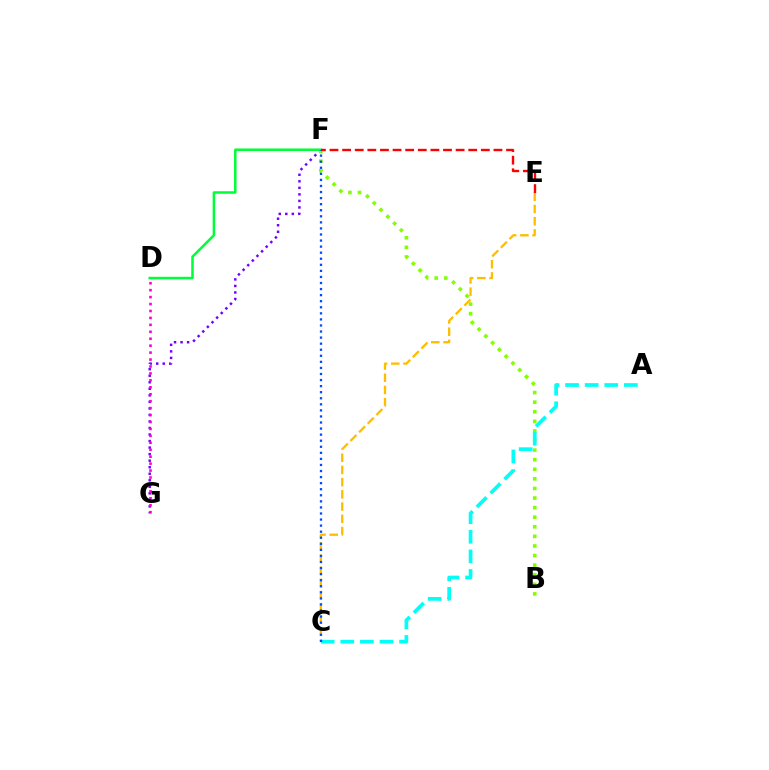{('F', 'G'): [{'color': '#7200ff', 'line_style': 'dotted', 'thickness': 1.78}], ('B', 'F'): [{'color': '#84ff00', 'line_style': 'dotted', 'thickness': 2.6}], ('D', 'G'): [{'color': '#ff00cf', 'line_style': 'dotted', 'thickness': 1.89}], ('C', 'E'): [{'color': '#ffbd00', 'line_style': 'dashed', 'thickness': 1.66}], ('A', 'C'): [{'color': '#00fff6', 'line_style': 'dashed', 'thickness': 2.66}], ('D', 'F'): [{'color': '#00ff39', 'line_style': 'solid', 'thickness': 1.82}], ('C', 'F'): [{'color': '#004bff', 'line_style': 'dotted', 'thickness': 1.65}], ('E', 'F'): [{'color': '#ff0000', 'line_style': 'dashed', 'thickness': 1.71}]}